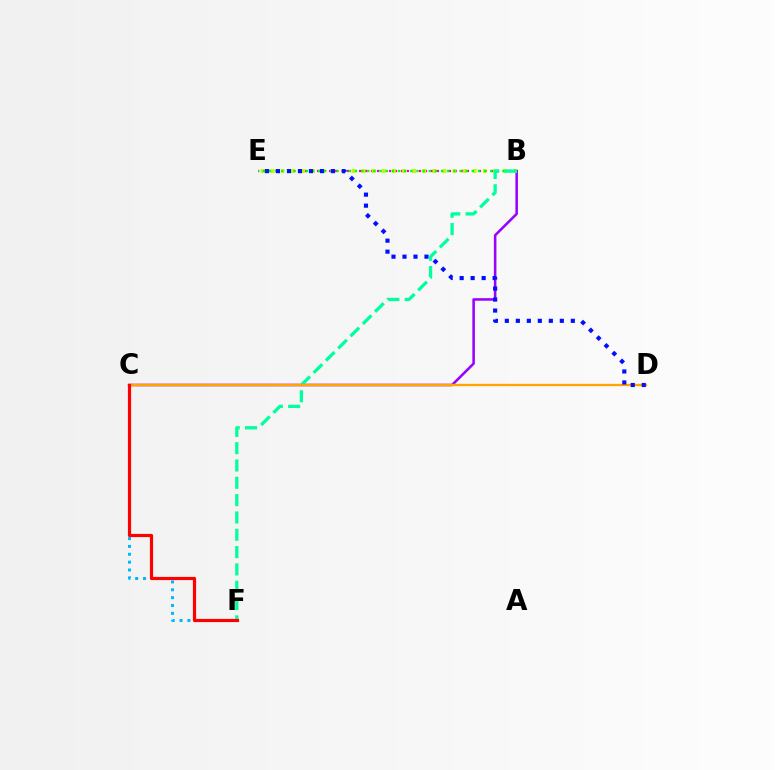{('C', 'F'): [{'color': '#00b5ff', 'line_style': 'dotted', 'thickness': 2.13}, {'color': '#ff0000', 'line_style': 'solid', 'thickness': 2.29}], ('B', 'E'): [{'color': '#ff00bd', 'line_style': 'dotted', 'thickness': 1.63}, {'color': '#b3ff00', 'line_style': 'dotted', 'thickness': 2.74}, {'color': '#08ff00', 'line_style': 'dotted', 'thickness': 1.67}], ('B', 'C'): [{'color': '#9b00ff', 'line_style': 'solid', 'thickness': 1.84}], ('B', 'F'): [{'color': '#00ff9d', 'line_style': 'dashed', 'thickness': 2.35}], ('C', 'D'): [{'color': '#ffa500', 'line_style': 'solid', 'thickness': 1.68}], ('D', 'E'): [{'color': '#0010ff', 'line_style': 'dotted', 'thickness': 2.99}]}